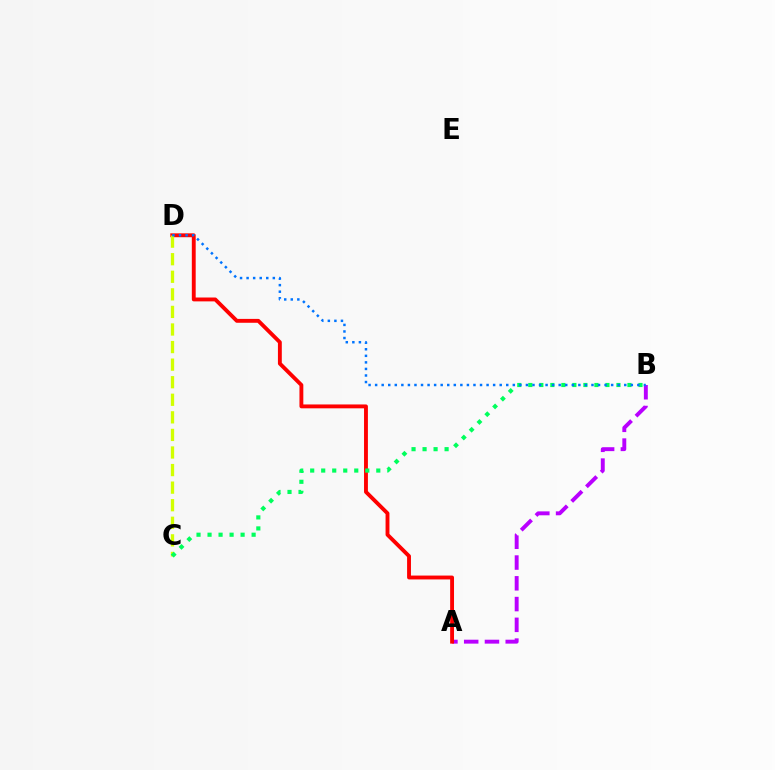{('A', 'B'): [{'color': '#b900ff', 'line_style': 'dashed', 'thickness': 2.82}], ('A', 'D'): [{'color': '#ff0000', 'line_style': 'solid', 'thickness': 2.79}], ('C', 'D'): [{'color': '#d1ff00', 'line_style': 'dashed', 'thickness': 2.39}], ('B', 'C'): [{'color': '#00ff5c', 'line_style': 'dotted', 'thickness': 2.99}], ('B', 'D'): [{'color': '#0074ff', 'line_style': 'dotted', 'thickness': 1.78}]}